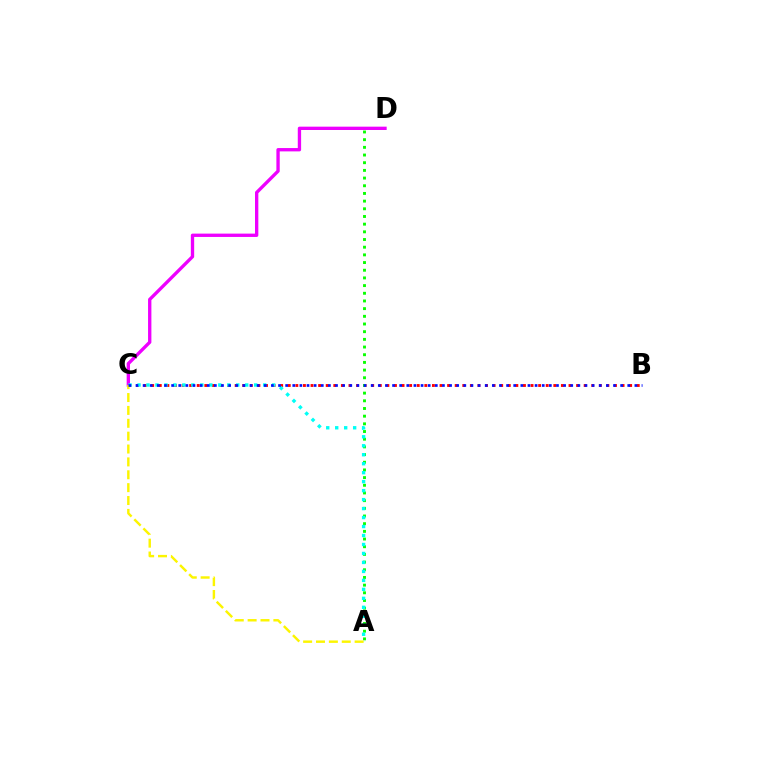{('B', 'C'): [{'color': '#ff0000', 'line_style': 'dotted', 'thickness': 2.06}, {'color': '#0010ff', 'line_style': 'dotted', 'thickness': 1.94}], ('A', 'D'): [{'color': '#08ff00', 'line_style': 'dotted', 'thickness': 2.09}], ('C', 'D'): [{'color': '#ee00ff', 'line_style': 'solid', 'thickness': 2.4}], ('A', 'C'): [{'color': '#00fff6', 'line_style': 'dotted', 'thickness': 2.44}, {'color': '#fcf500', 'line_style': 'dashed', 'thickness': 1.75}]}